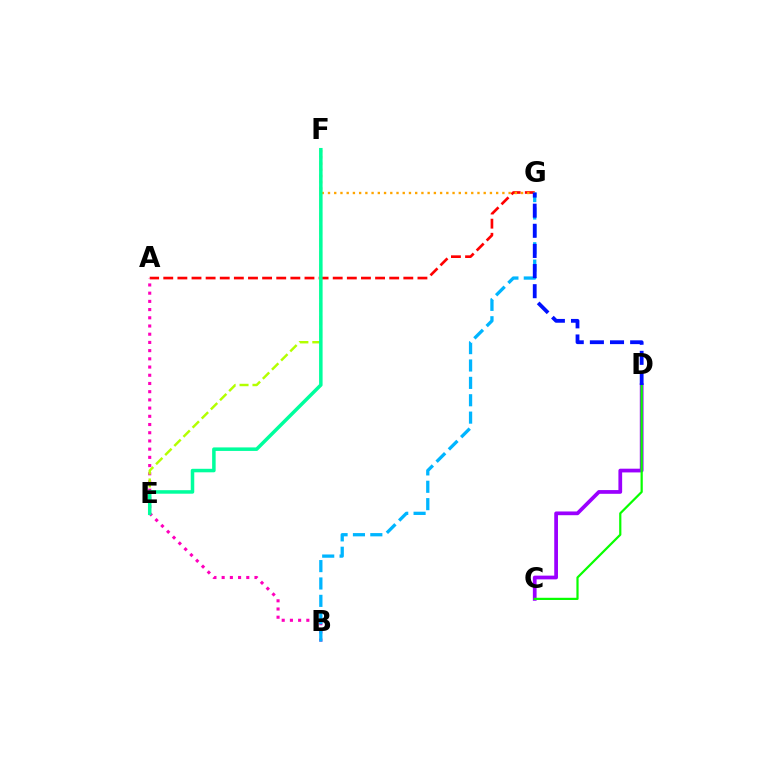{('A', 'G'): [{'color': '#ff0000', 'line_style': 'dashed', 'thickness': 1.92}], ('A', 'B'): [{'color': '#ff00bd', 'line_style': 'dotted', 'thickness': 2.23}], ('B', 'G'): [{'color': '#00b5ff', 'line_style': 'dashed', 'thickness': 2.36}], ('E', 'F'): [{'color': '#b3ff00', 'line_style': 'dashed', 'thickness': 1.76}, {'color': '#00ff9d', 'line_style': 'solid', 'thickness': 2.53}], ('C', 'D'): [{'color': '#9b00ff', 'line_style': 'solid', 'thickness': 2.69}, {'color': '#08ff00', 'line_style': 'solid', 'thickness': 1.59}], ('F', 'G'): [{'color': '#ffa500', 'line_style': 'dotted', 'thickness': 1.69}], ('D', 'G'): [{'color': '#0010ff', 'line_style': 'dashed', 'thickness': 2.74}]}